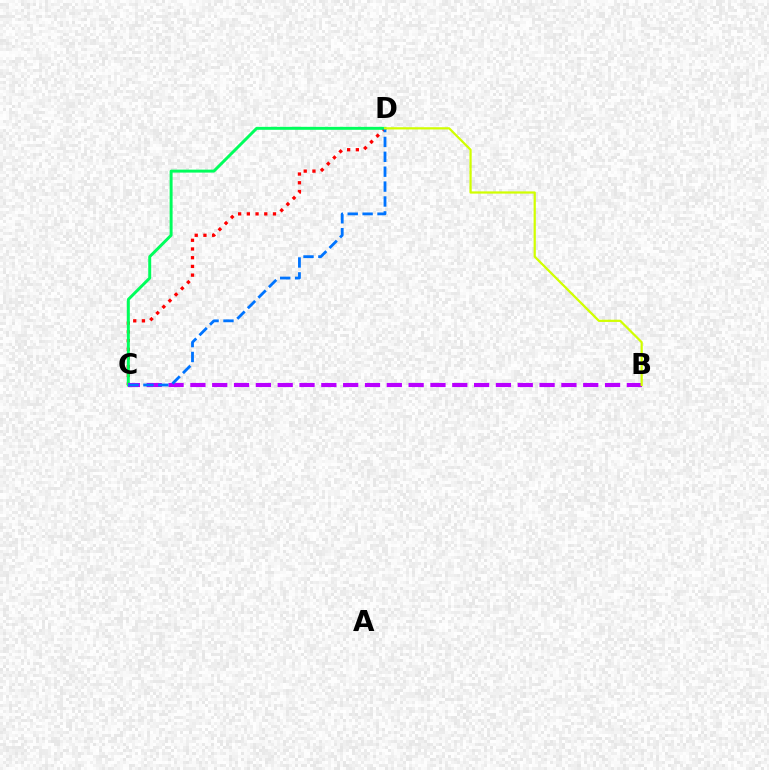{('C', 'D'): [{'color': '#ff0000', 'line_style': 'dotted', 'thickness': 2.37}, {'color': '#00ff5c', 'line_style': 'solid', 'thickness': 2.13}, {'color': '#0074ff', 'line_style': 'dashed', 'thickness': 2.02}], ('B', 'C'): [{'color': '#b900ff', 'line_style': 'dashed', 'thickness': 2.96}], ('B', 'D'): [{'color': '#d1ff00', 'line_style': 'solid', 'thickness': 1.61}]}